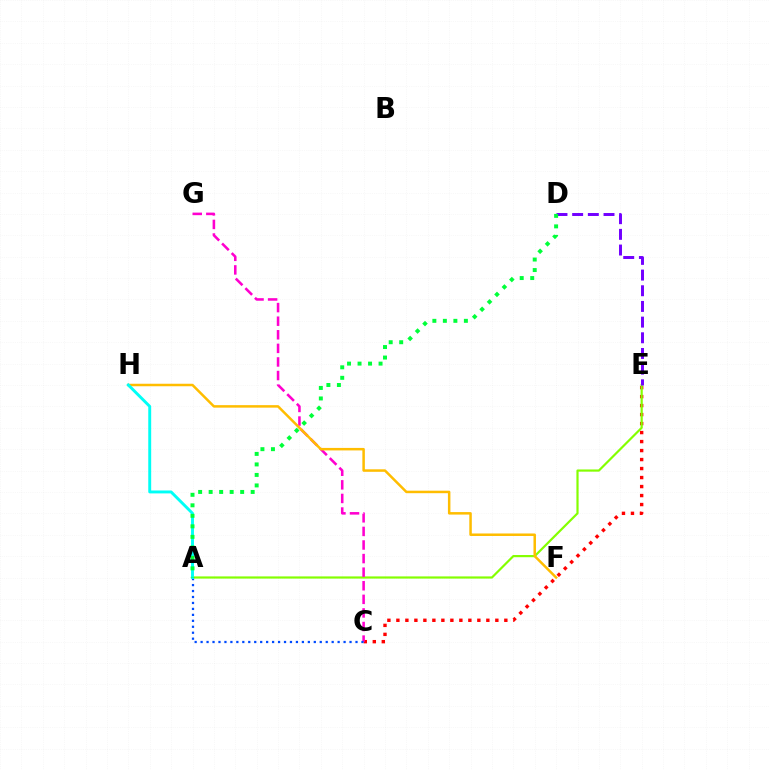{('C', 'E'): [{'color': '#ff0000', 'line_style': 'dotted', 'thickness': 2.44}], ('A', 'E'): [{'color': '#84ff00', 'line_style': 'solid', 'thickness': 1.57}], ('C', 'G'): [{'color': '#ff00cf', 'line_style': 'dashed', 'thickness': 1.85}], ('A', 'C'): [{'color': '#004bff', 'line_style': 'dotted', 'thickness': 1.62}], ('F', 'H'): [{'color': '#ffbd00', 'line_style': 'solid', 'thickness': 1.8}], ('A', 'H'): [{'color': '#00fff6', 'line_style': 'solid', 'thickness': 2.11}], ('D', 'E'): [{'color': '#7200ff', 'line_style': 'dashed', 'thickness': 2.13}], ('A', 'D'): [{'color': '#00ff39', 'line_style': 'dotted', 'thickness': 2.85}]}